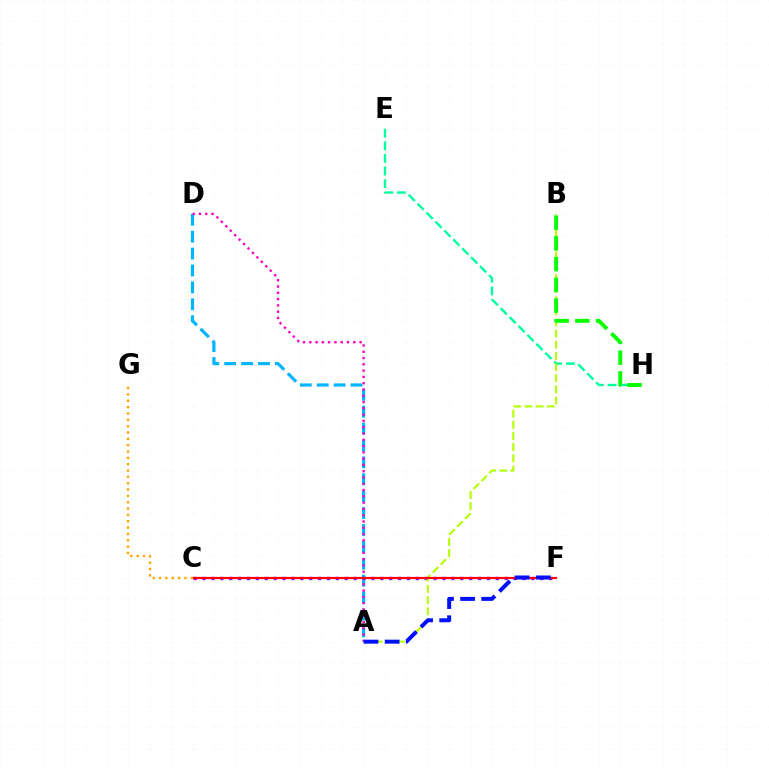{('A', 'D'): [{'color': '#00b5ff', 'line_style': 'dashed', 'thickness': 2.3}, {'color': '#ff00bd', 'line_style': 'dotted', 'thickness': 1.71}], ('C', 'F'): [{'color': '#9b00ff', 'line_style': 'dotted', 'thickness': 2.41}, {'color': '#ff0000', 'line_style': 'solid', 'thickness': 1.55}], ('E', 'H'): [{'color': '#00ff9d', 'line_style': 'dashed', 'thickness': 1.71}], ('A', 'B'): [{'color': '#b3ff00', 'line_style': 'dashed', 'thickness': 1.52}], ('C', 'G'): [{'color': '#ffa500', 'line_style': 'dotted', 'thickness': 1.72}], ('A', 'F'): [{'color': '#0010ff', 'line_style': 'dashed', 'thickness': 2.87}], ('B', 'H'): [{'color': '#08ff00', 'line_style': 'dashed', 'thickness': 2.82}]}